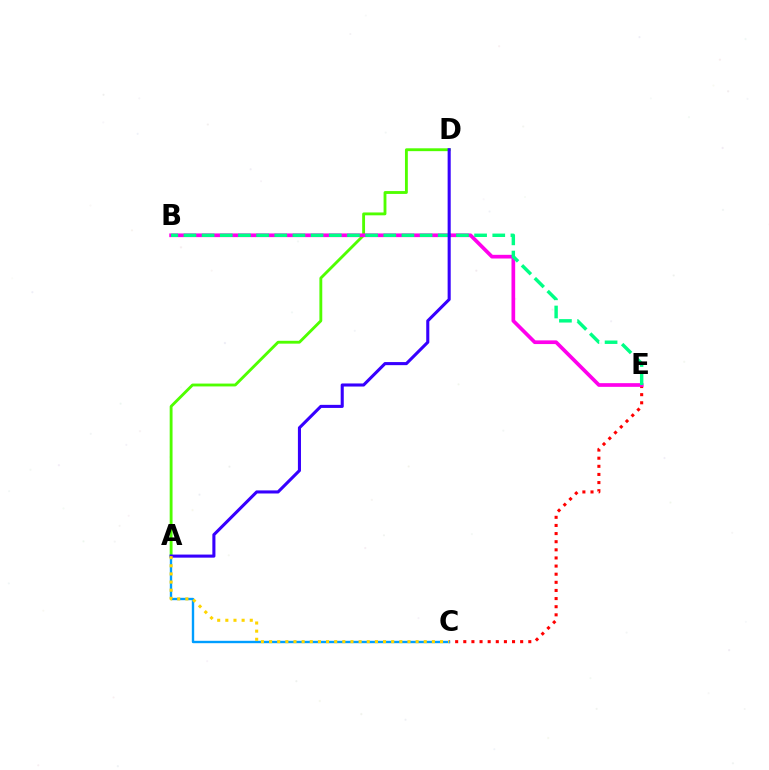{('C', 'E'): [{'color': '#ff0000', 'line_style': 'dotted', 'thickness': 2.21}], ('A', 'D'): [{'color': '#4fff00', 'line_style': 'solid', 'thickness': 2.05}, {'color': '#3700ff', 'line_style': 'solid', 'thickness': 2.22}], ('B', 'E'): [{'color': '#ff00ed', 'line_style': 'solid', 'thickness': 2.65}, {'color': '#00ff86', 'line_style': 'dashed', 'thickness': 2.47}], ('A', 'C'): [{'color': '#009eff', 'line_style': 'solid', 'thickness': 1.72}, {'color': '#ffd500', 'line_style': 'dotted', 'thickness': 2.21}]}